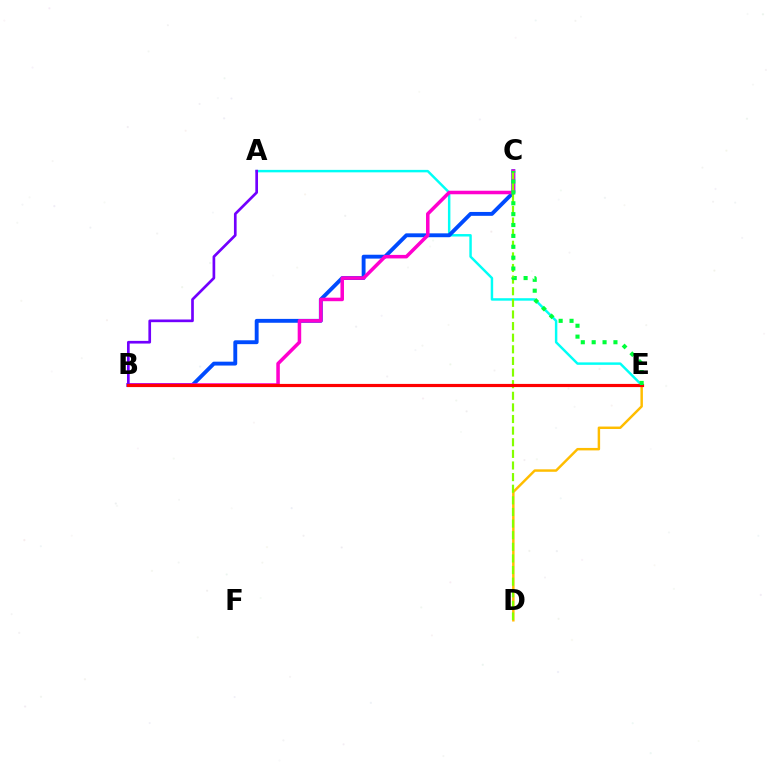{('A', 'E'): [{'color': '#00fff6', 'line_style': 'solid', 'thickness': 1.77}], ('B', 'C'): [{'color': '#004bff', 'line_style': 'solid', 'thickness': 2.79}, {'color': '#ff00cf', 'line_style': 'solid', 'thickness': 2.54}], ('A', 'B'): [{'color': '#7200ff', 'line_style': 'solid', 'thickness': 1.93}], ('D', 'E'): [{'color': '#ffbd00', 'line_style': 'solid', 'thickness': 1.77}], ('C', 'D'): [{'color': '#84ff00', 'line_style': 'dashed', 'thickness': 1.58}], ('B', 'E'): [{'color': '#ff0000', 'line_style': 'solid', 'thickness': 2.28}], ('C', 'E'): [{'color': '#00ff39', 'line_style': 'dotted', 'thickness': 2.96}]}